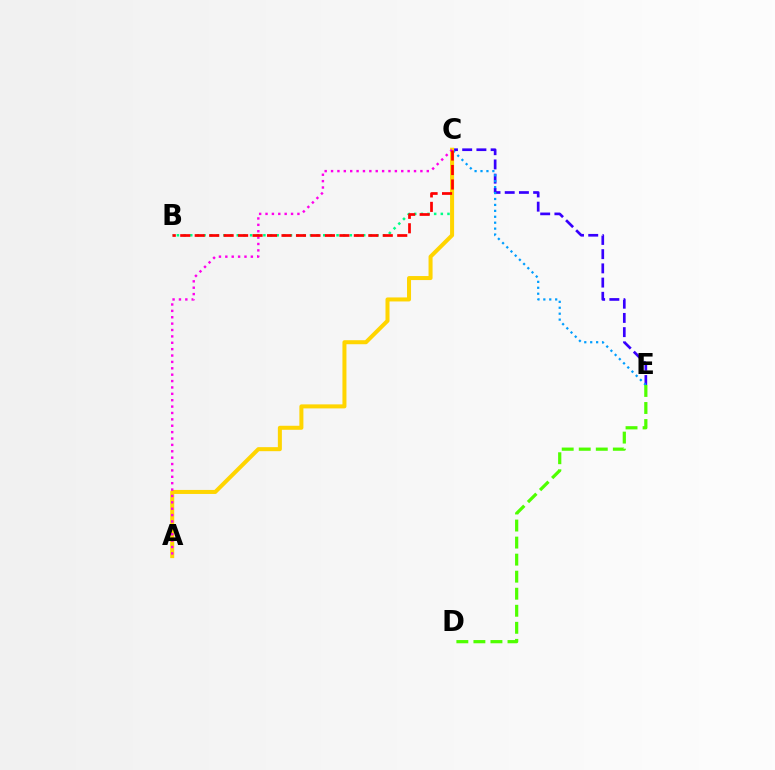{('C', 'E'): [{'color': '#3700ff', 'line_style': 'dashed', 'thickness': 1.93}, {'color': '#009eff', 'line_style': 'dotted', 'thickness': 1.61}], ('B', 'C'): [{'color': '#00ff86', 'line_style': 'dotted', 'thickness': 1.81}, {'color': '#ff0000', 'line_style': 'dashed', 'thickness': 1.97}], ('D', 'E'): [{'color': '#4fff00', 'line_style': 'dashed', 'thickness': 2.32}], ('A', 'C'): [{'color': '#ffd500', 'line_style': 'solid', 'thickness': 2.89}, {'color': '#ff00ed', 'line_style': 'dotted', 'thickness': 1.73}]}